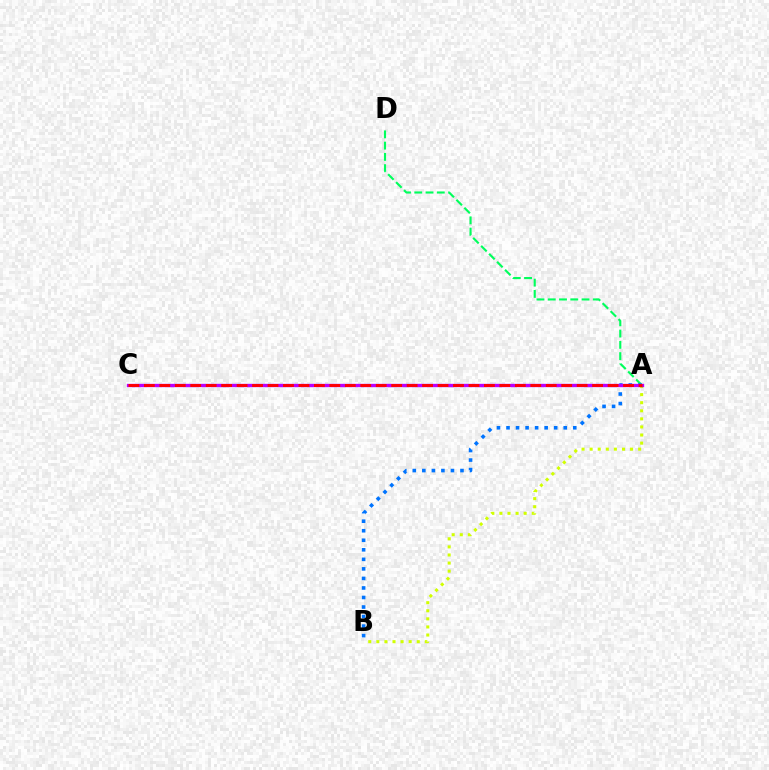{('A', 'D'): [{'color': '#00ff5c', 'line_style': 'dashed', 'thickness': 1.53}], ('A', 'B'): [{'color': '#d1ff00', 'line_style': 'dotted', 'thickness': 2.2}, {'color': '#0074ff', 'line_style': 'dotted', 'thickness': 2.59}], ('A', 'C'): [{'color': '#b900ff', 'line_style': 'solid', 'thickness': 2.41}, {'color': '#ff0000', 'line_style': 'dashed', 'thickness': 2.1}]}